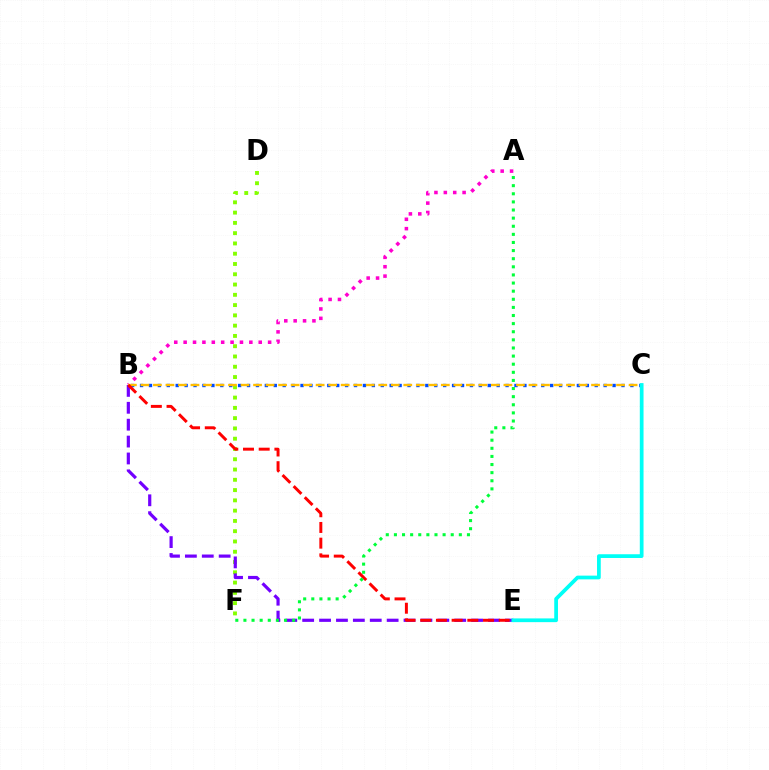{('D', 'F'): [{'color': '#84ff00', 'line_style': 'dotted', 'thickness': 2.79}], ('B', 'C'): [{'color': '#004bff', 'line_style': 'dotted', 'thickness': 2.42}, {'color': '#ffbd00', 'line_style': 'dashed', 'thickness': 1.7}], ('A', 'B'): [{'color': '#ff00cf', 'line_style': 'dotted', 'thickness': 2.55}], ('B', 'E'): [{'color': '#7200ff', 'line_style': 'dashed', 'thickness': 2.29}, {'color': '#ff0000', 'line_style': 'dashed', 'thickness': 2.13}], ('C', 'E'): [{'color': '#00fff6', 'line_style': 'solid', 'thickness': 2.69}], ('A', 'F'): [{'color': '#00ff39', 'line_style': 'dotted', 'thickness': 2.2}]}